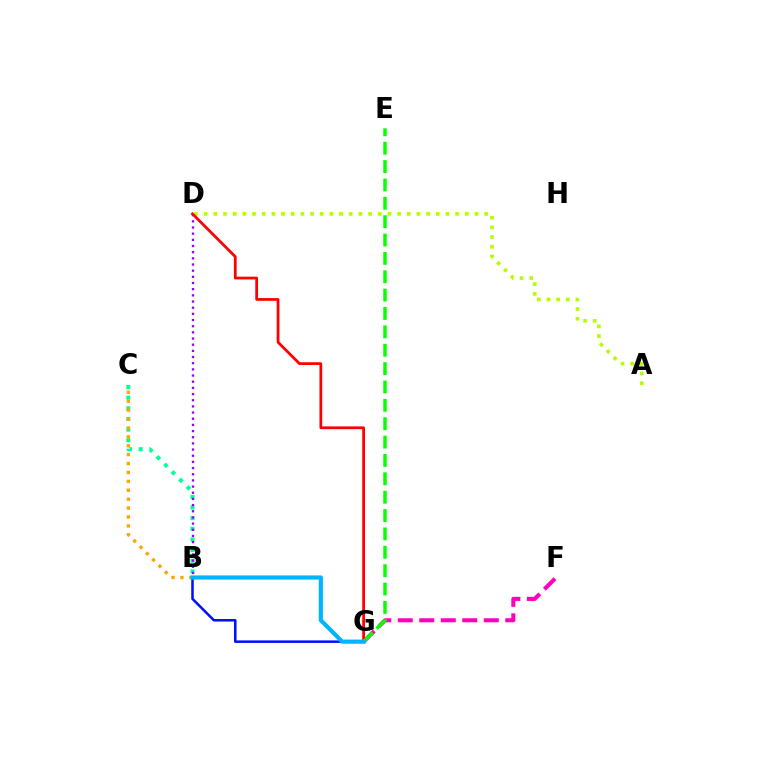{('B', 'C'): [{'color': '#00ff9d', 'line_style': 'dotted', 'thickness': 2.89}, {'color': '#ffa500', 'line_style': 'dotted', 'thickness': 2.42}], ('B', 'D'): [{'color': '#9b00ff', 'line_style': 'dotted', 'thickness': 1.68}], ('B', 'G'): [{'color': '#0010ff', 'line_style': 'solid', 'thickness': 1.82}, {'color': '#00b5ff', 'line_style': 'solid', 'thickness': 3.0}], ('F', 'G'): [{'color': '#ff00bd', 'line_style': 'dashed', 'thickness': 2.92}], ('A', 'D'): [{'color': '#b3ff00', 'line_style': 'dotted', 'thickness': 2.63}], ('D', 'G'): [{'color': '#ff0000', 'line_style': 'solid', 'thickness': 1.99}], ('E', 'G'): [{'color': '#08ff00', 'line_style': 'dashed', 'thickness': 2.5}]}